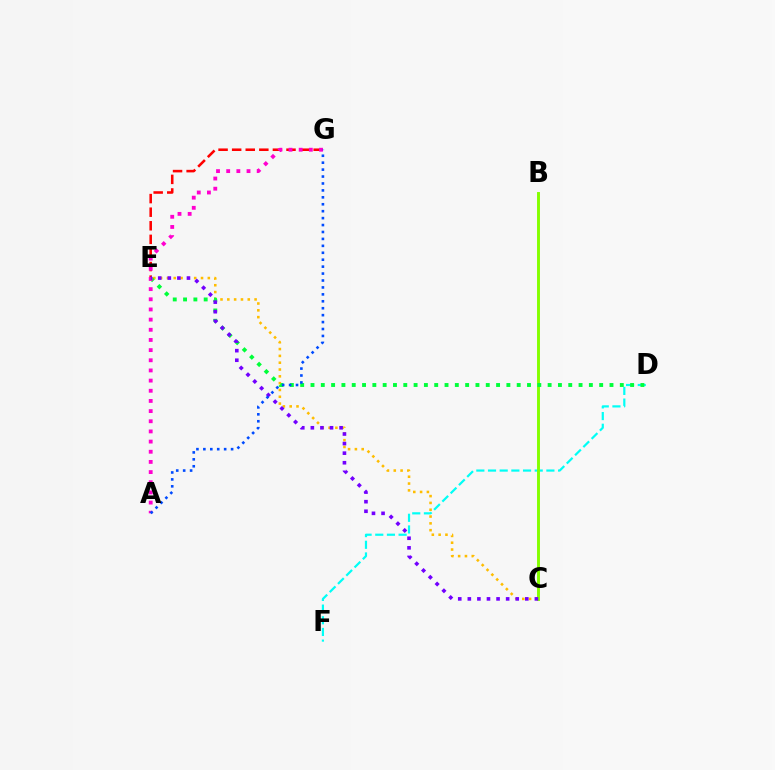{('E', 'G'): [{'color': '#ff0000', 'line_style': 'dashed', 'thickness': 1.85}], ('D', 'F'): [{'color': '#00fff6', 'line_style': 'dashed', 'thickness': 1.59}], ('C', 'E'): [{'color': '#ffbd00', 'line_style': 'dotted', 'thickness': 1.85}, {'color': '#7200ff', 'line_style': 'dotted', 'thickness': 2.6}], ('B', 'C'): [{'color': '#84ff00', 'line_style': 'solid', 'thickness': 2.1}], ('D', 'E'): [{'color': '#00ff39', 'line_style': 'dotted', 'thickness': 2.8}], ('A', 'G'): [{'color': '#ff00cf', 'line_style': 'dotted', 'thickness': 2.76}, {'color': '#004bff', 'line_style': 'dotted', 'thickness': 1.88}]}